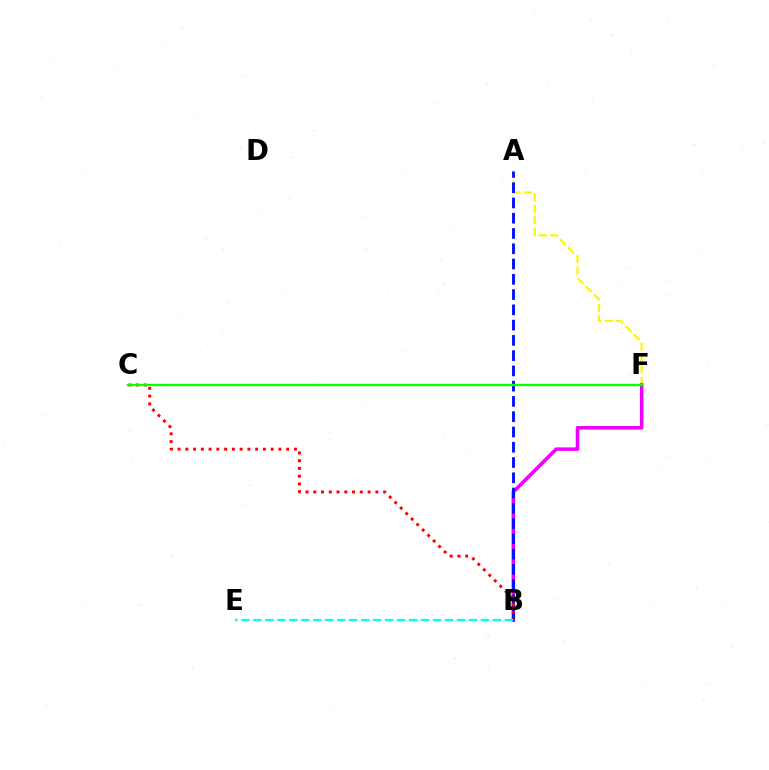{('A', 'F'): [{'color': '#fcf500', 'line_style': 'dashed', 'thickness': 1.56}], ('B', 'F'): [{'color': '#ee00ff', 'line_style': 'solid', 'thickness': 2.54}], ('A', 'B'): [{'color': '#0010ff', 'line_style': 'dashed', 'thickness': 2.07}], ('B', 'C'): [{'color': '#ff0000', 'line_style': 'dotted', 'thickness': 2.11}], ('C', 'F'): [{'color': '#08ff00', 'line_style': 'solid', 'thickness': 1.68}], ('B', 'E'): [{'color': '#00fff6', 'line_style': 'dashed', 'thickness': 1.63}]}